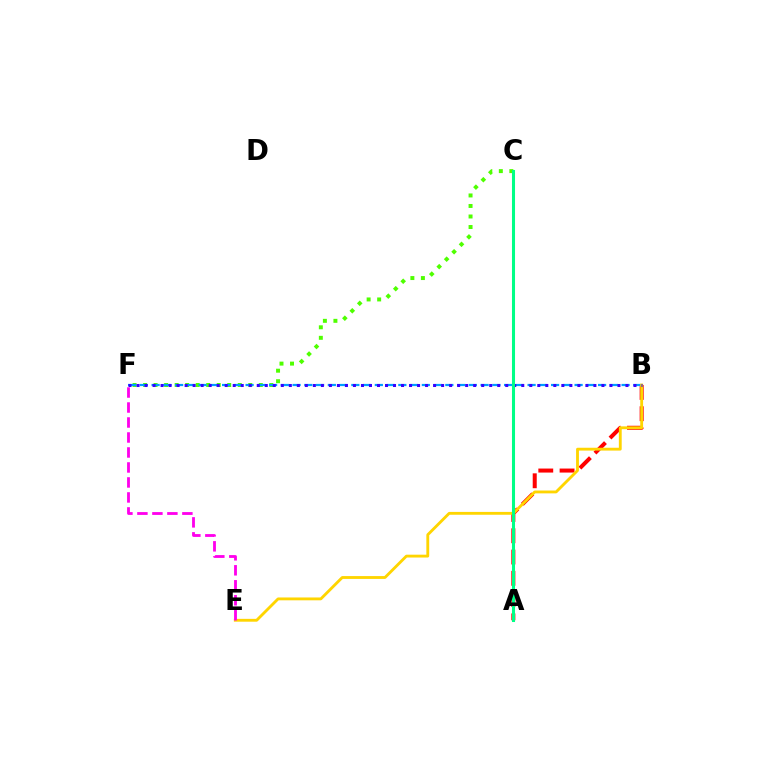{('C', 'F'): [{'color': '#4fff00', 'line_style': 'dotted', 'thickness': 2.86}], ('A', 'B'): [{'color': '#ff0000', 'line_style': 'dashed', 'thickness': 2.89}], ('B', 'F'): [{'color': '#009eff', 'line_style': 'dashed', 'thickness': 1.6}, {'color': '#3700ff', 'line_style': 'dotted', 'thickness': 2.18}], ('B', 'E'): [{'color': '#ffd500', 'line_style': 'solid', 'thickness': 2.05}], ('E', 'F'): [{'color': '#ff00ed', 'line_style': 'dashed', 'thickness': 2.04}], ('A', 'C'): [{'color': '#00ff86', 'line_style': 'solid', 'thickness': 2.2}]}